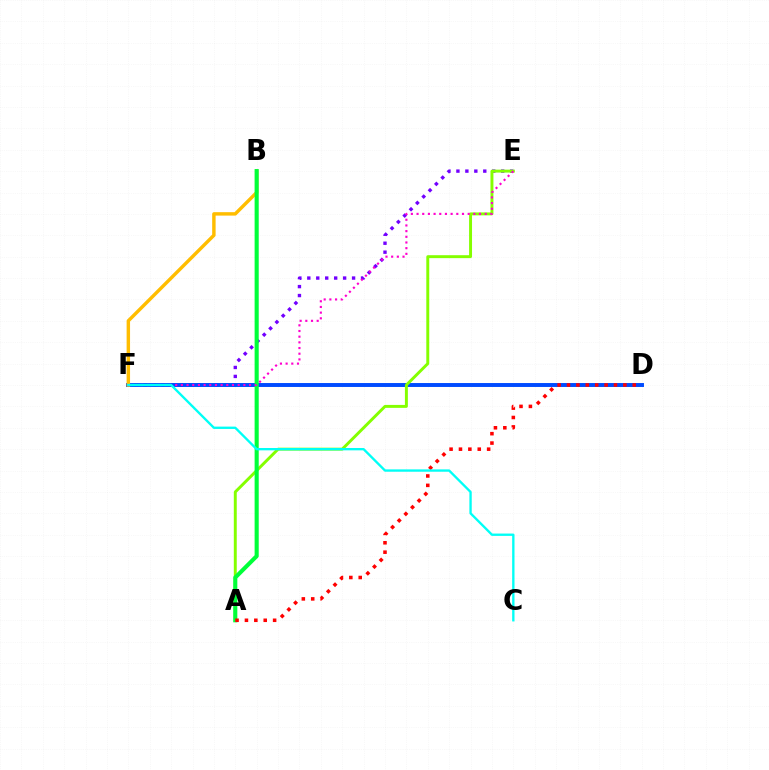{('E', 'F'): [{'color': '#7200ff', 'line_style': 'dotted', 'thickness': 2.43}, {'color': '#ff00cf', 'line_style': 'dotted', 'thickness': 1.54}], ('D', 'F'): [{'color': '#004bff', 'line_style': 'solid', 'thickness': 2.83}], ('B', 'F'): [{'color': '#ffbd00', 'line_style': 'solid', 'thickness': 2.47}], ('A', 'E'): [{'color': '#84ff00', 'line_style': 'solid', 'thickness': 2.12}], ('A', 'B'): [{'color': '#00ff39', 'line_style': 'solid', 'thickness': 2.95}], ('A', 'D'): [{'color': '#ff0000', 'line_style': 'dotted', 'thickness': 2.55}], ('C', 'F'): [{'color': '#00fff6', 'line_style': 'solid', 'thickness': 1.69}]}